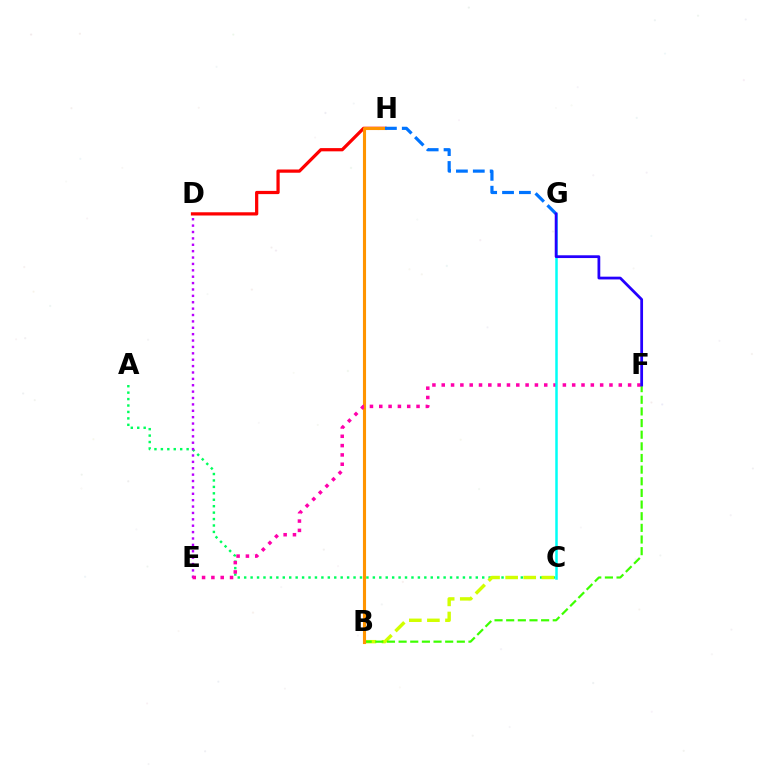{('A', 'C'): [{'color': '#00ff5c', 'line_style': 'dotted', 'thickness': 1.75}], ('B', 'C'): [{'color': '#d1ff00', 'line_style': 'dashed', 'thickness': 2.46}], ('B', 'F'): [{'color': '#3dff00', 'line_style': 'dashed', 'thickness': 1.58}], ('D', 'H'): [{'color': '#ff0000', 'line_style': 'solid', 'thickness': 2.33}], ('B', 'H'): [{'color': '#ff9400', 'line_style': 'solid', 'thickness': 2.24}], ('D', 'E'): [{'color': '#b900ff', 'line_style': 'dotted', 'thickness': 1.73}], ('G', 'H'): [{'color': '#0074ff', 'line_style': 'dashed', 'thickness': 2.29}], ('E', 'F'): [{'color': '#ff00ac', 'line_style': 'dotted', 'thickness': 2.53}], ('C', 'G'): [{'color': '#00fff6', 'line_style': 'solid', 'thickness': 1.8}], ('F', 'G'): [{'color': '#2500ff', 'line_style': 'solid', 'thickness': 1.99}]}